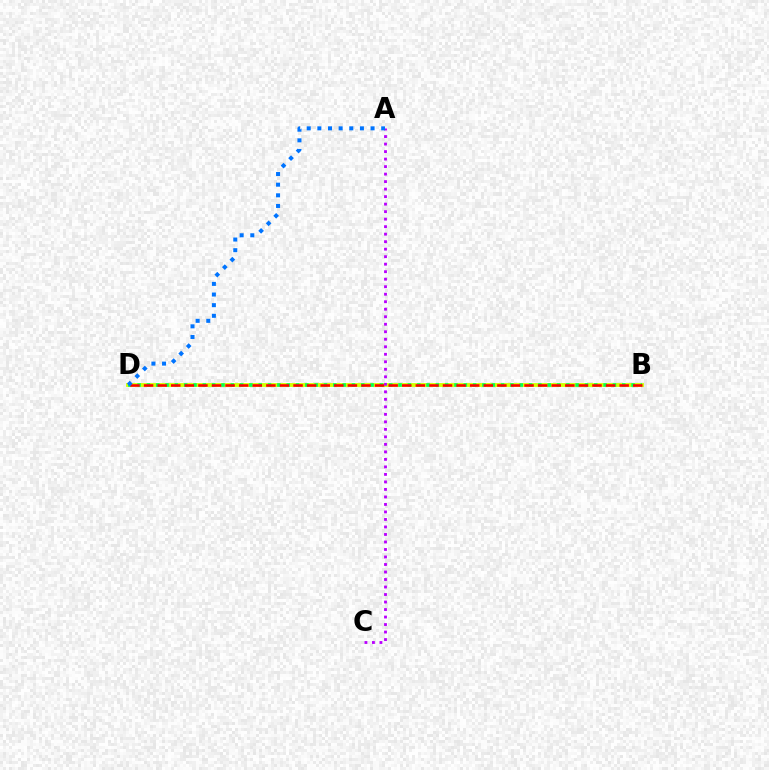{('B', 'D'): [{'color': '#d1ff00', 'line_style': 'solid', 'thickness': 2.77}, {'color': '#00ff5c', 'line_style': 'dotted', 'thickness': 2.53}, {'color': '#ff0000', 'line_style': 'dashed', 'thickness': 1.85}], ('A', 'C'): [{'color': '#b900ff', 'line_style': 'dotted', 'thickness': 2.04}], ('A', 'D'): [{'color': '#0074ff', 'line_style': 'dotted', 'thickness': 2.89}]}